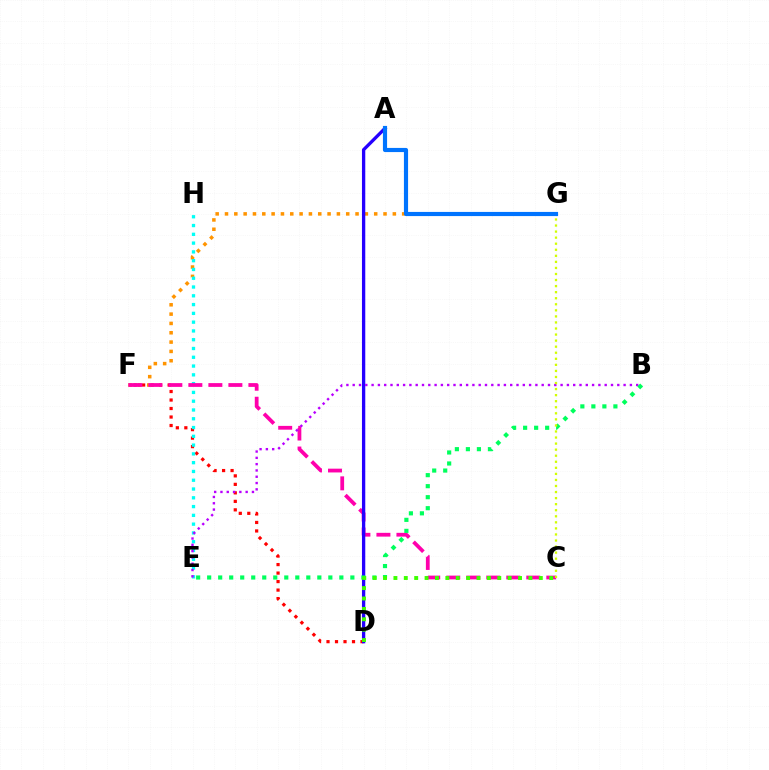{('D', 'F'): [{'color': '#ff0000', 'line_style': 'dotted', 'thickness': 2.31}], ('F', 'G'): [{'color': '#ff9400', 'line_style': 'dotted', 'thickness': 2.53}], ('E', 'H'): [{'color': '#00fff6', 'line_style': 'dotted', 'thickness': 2.39}], ('C', 'F'): [{'color': '#ff00ac', 'line_style': 'dashed', 'thickness': 2.72}], ('A', 'D'): [{'color': '#2500ff', 'line_style': 'solid', 'thickness': 2.38}], ('B', 'E'): [{'color': '#b900ff', 'line_style': 'dotted', 'thickness': 1.71}, {'color': '#00ff5c', 'line_style': 'dotted', 'thickness': 2.99}], ('C', 'D'): [{'color': '#3dff00', 'line_style': 'dotted', 'thickness': 2.82}], ('C', 'G'): [{'color': '#d1ff00', 'line_style': 'dotted', 'thickness': 1.65}], ('A', 'G'): [{'color': '#0074ff', 'line_style': 'solid', 'thickness': 2.99}]}